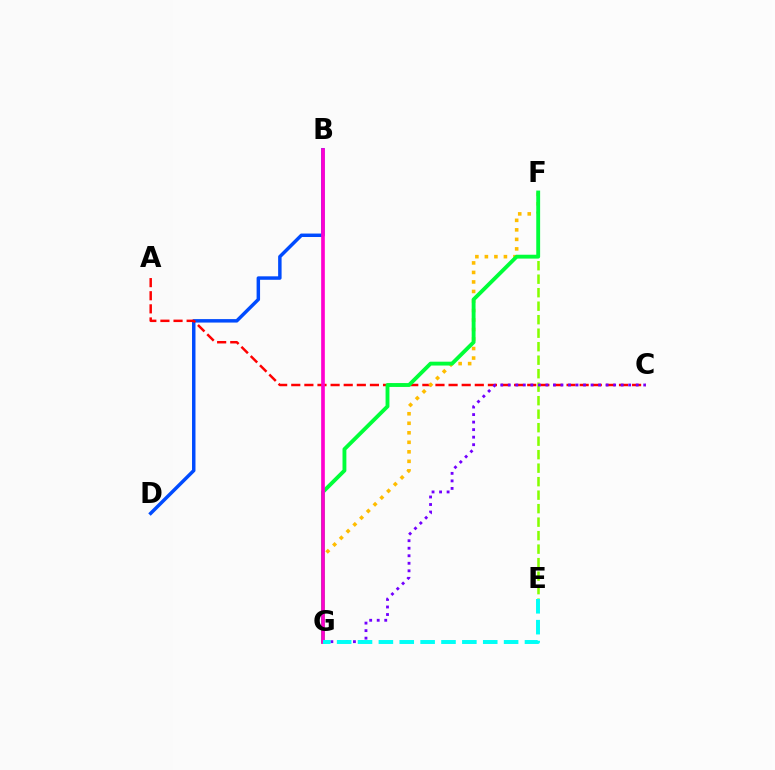{('B', 'D'): [{'color': '#004bff', 'line_style': 'solid', 'thickness': 2.49}], ('A', 'C'): [{'color': '#ff0000', 'line_style': 'dashed', 'thickness': 1.78}], ('E', 'F'): [{'color': '#84ff00', 'line_style': 'dashed', 'thickness': 1.83}], ('F', 'G'): [{'color': '#ffbd00', 'line_style': 'dotted', 'thickness': 2.59}, {'color': '#00ff39', 'line_style': 'solid', 'thickness': 2.78}], ('C', 'G'): [{'color': '#7200ff', 'line_style': 'dotted', 'thickness': 2.04}], ('B', 'G'): [{'color': '#ff00cf', 'line_style': 'solid', 'thickness': 2.64}], ('E', 'G'): [{'color': '#00fff6', 'line_style': 'dashed', 'thickness': 2.84}]}